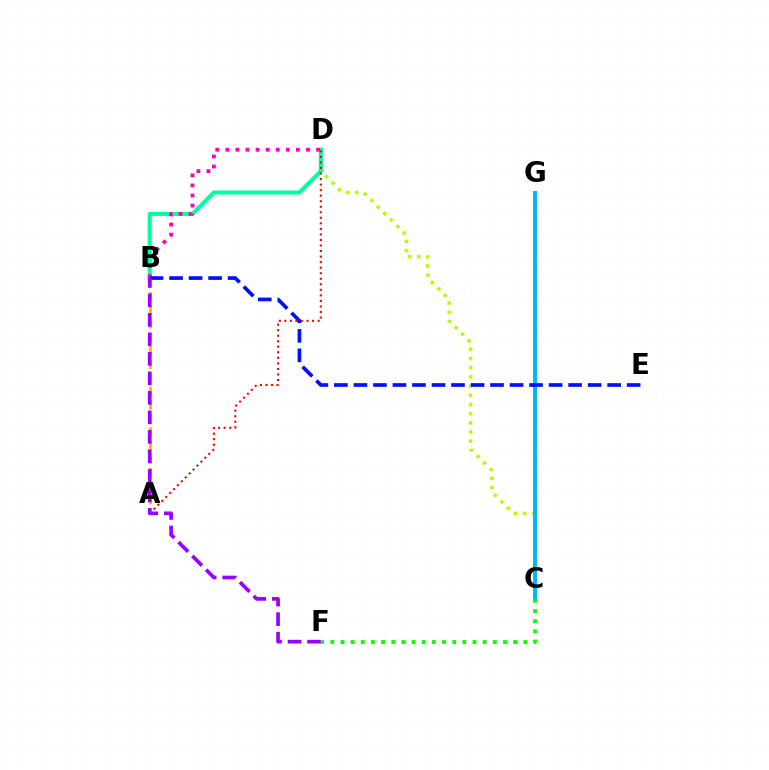{('C', 'D'): [{'color': '#b3ff00', 'line_style': 'dotted', 'thickness': 2.5}], ('B', 'D'): [{'color': '#00ff9d', 'line_style': 'solid', 'thickness': 2.94}, {'color': '#ff00bd', 'line_style': 'dotted', 'thickness': 2.74}], ('C', 'G'): [{'color': '#00b5ff', 'line_style': 'solid', 'thickness': 2.82}], ('A', 'B'): [{'color': '#ffa500', 'line_style': 'dashed', 'thickness': 1.84}], ('C', 'F'): [{'color': '#08ff00', 'line_style': 'dotted', 'thickness': 2.76}], ('B', 'E'): [{'color': '#0010ff', 'line_style': 'dashed', 'thickness': 2.65}], ('A', 'D'): [{'color': '#ff0000', 'line_style': 'dotted', 'thickness': 1.51}], ('B', 'F'): [{'color': '#9b00ff', 'line_style': 'dashed', 'thickness': 2.65}]}